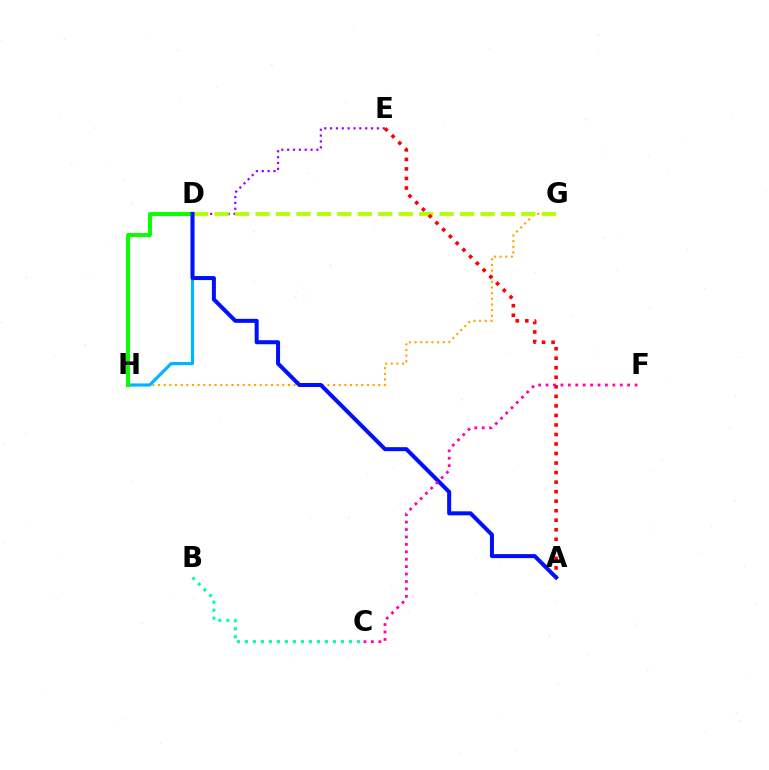{('B', 'C'): [{'color': '#00ff9d', 'line_style': 'dotted', 'thickness': 2.17}], ('D', 'E'): [{'color': '#9b00ff', 'line_style': 'dotted', 'thickness': 1.59}], ('G', 'H'): [{'color': '#ffa500', 'line_style': 'dotted', 'thickness': 1.53}], ('D', 'H'): [{'color': '#00b5ff', 'line_style': 'solid', 'thickness': 2.28}, {'color': '#08ff00', 'line_style': 'solid', 'thickness': 2.85}], ('D', 'G'): [{'color': '#b3ff00', 'line_style': 'dashed', 'thickness': 2.78}], ('A', 'E'): [{'color': '#ff0000', 'line_style': 'dotted', 'thickness': 2.59}], ('A', 'D'): [{'color': '#0010ff', 'line_style': 'solid', 'thickness': 2.89}], ('C', 'F'): [{'color': '#ff00bd', 'line_style': 'dotted', 'thickness': 2.02}]}